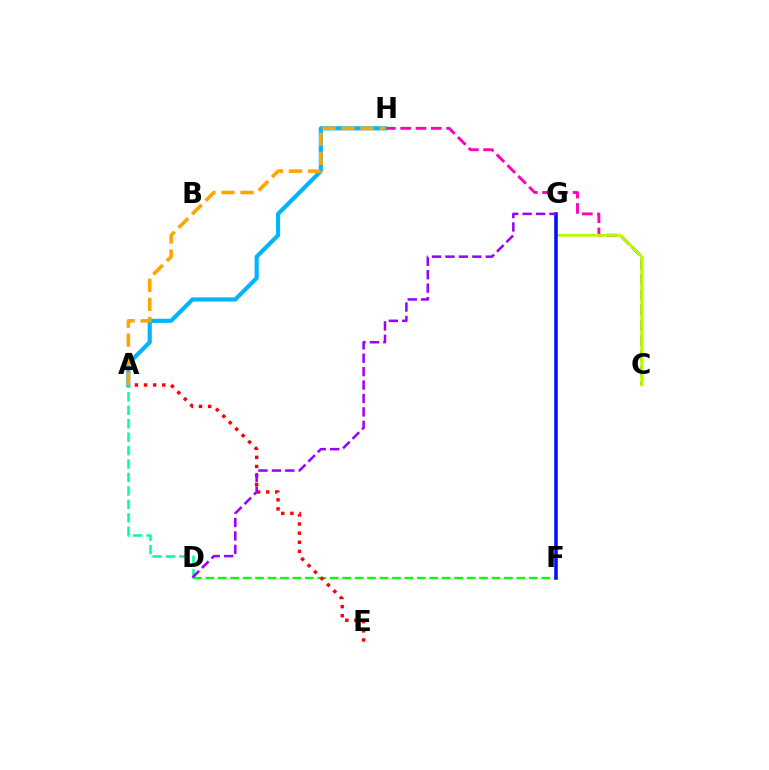{('C', 'H'): [{'color': '#ff00bd', 'line_style': 'dashed', 'thickness': 2.08}], ('D', 'F'): [{'color': '#08ff00', 'line_style': 'dashed', 'thickness': 1.69}], ('A', 'E'): [{'color': '#ff0000', 'line_style': 'dotted', 'thickness': 2.48}], ('A', 'H'): [{'color': '#00b5ff', 'line_style': 'solid', 'thickness': 2.99}, {'color': '#ffa500', 'line_style': 'dashed', 'thickness': 2.59}], ('C', 'G'): [{'color': '#b3ff00', 'line_style': 'solid', 'thickness': 2.05}], ('F', 'G'): [{'color': '#0010ff', 'line_style': 'solid', 'thickness': 2.54}], ('A', 'D'): [{'color': '#00ff9d', 'line_style': 'dashed', 'thickness': 1.83}], ('D', 'G'): [{'color': '#9b00ff', 'line_style': 'dashed', 'thickness': 1.82}]}